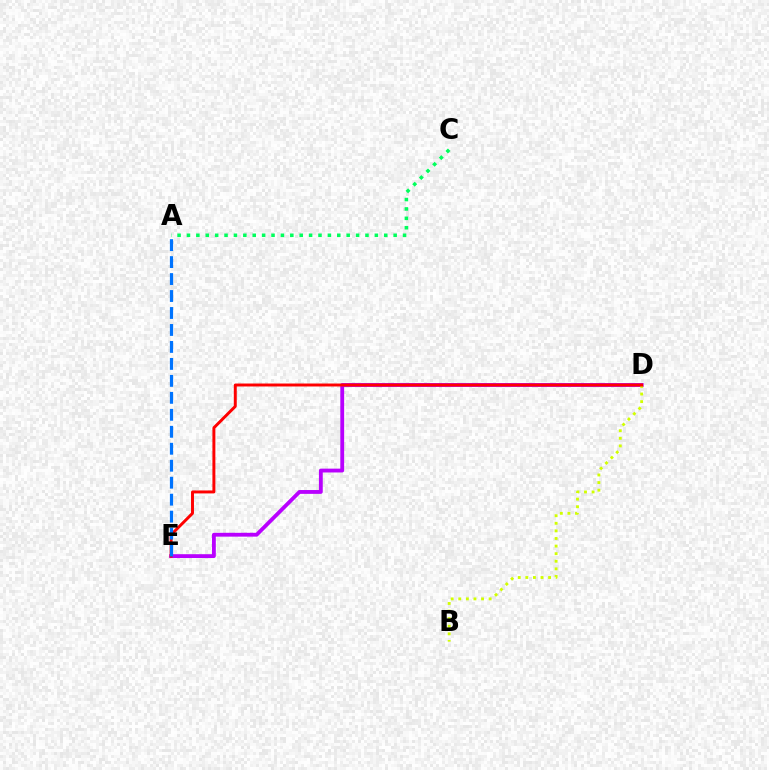{('D', 'E'): [{'color': '#b900ff', 'line_style': 'solid', 'thickness': 2.76}, {'color': '#ff0000', 'line_style': 'solid', 'thickness': 2.12}], ('B', 'D'): [{'color': '#d1ff00', 'line_style': 'dotted', 'thickness': 2.06}], ('A', 'E'): [{'color': '#0074ff', 'line_style': 'dashed', 'thickness': 2.31}], ('A', 'C'): [{'color': '#00ff5c', 'line_style': 'dotted', 'thickness': 2.55}]}